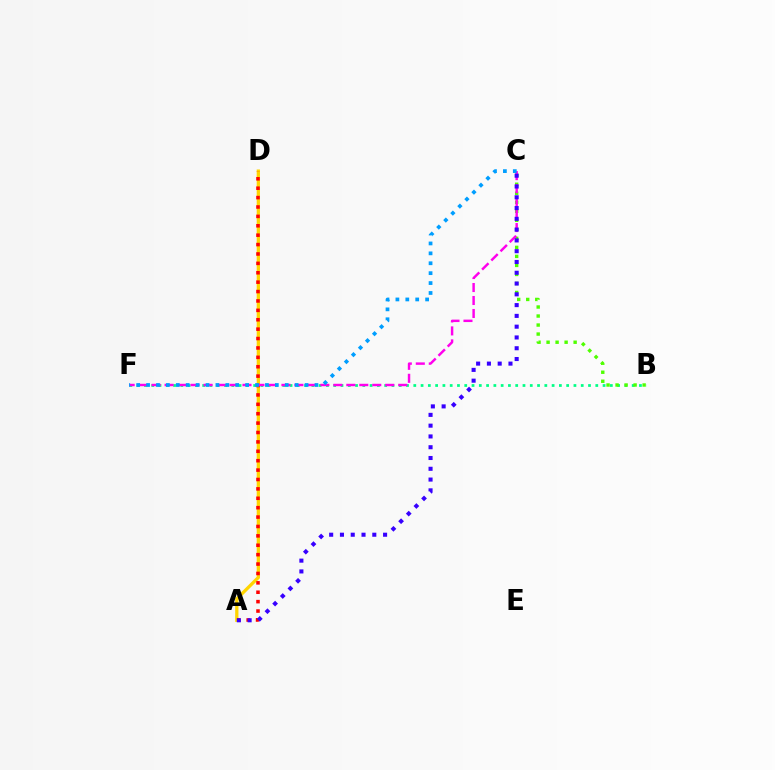{('B', 'F'): [{'color': '#00ff86', 'line_style': 'dotted', 'thickness': 1.98}], ('B', 'C'): [{'color': '#4fff00', 'line_style': 'dotted', 'thickness': 2.45}], ('A', 'D'): [{'color': '#ffd500', 'line_style': 'solid', 'thickness': 2.35}, {'color': '#ff0000', 'line_style': 'dotted', 'thickness': 2.55}], ('C', 'F'): [{'color': '#ff00ed', 'line_style': 'dashed', 'thickness': 1.76}, {'color': '#009eff', 'line_style': 'dotted', 'thickness': 2.69}], ('A', 'C'): [{'color': '#3700ff', 'line_style': 'dotted', 'thickness': 2.93}]}